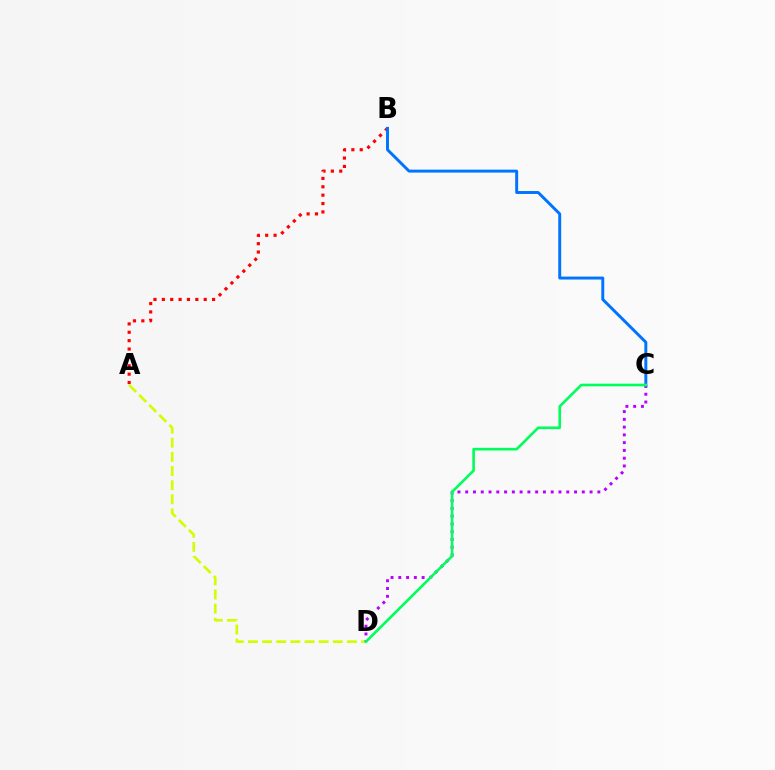{('A', 'B'): [{'color': '#ff0000', 'line_style': 'dotted', 'thickness': 2.28}], ('A', 'D'): [{'color': '#d1ff00', 'line_style': 'dashed', 'thickness': 1.92}], ('C', 'D'): [{'color': '#b900ff', 'line_style': 'dotted', 'thickness': 2.11}, {'color': '#00ff5c', 'line_style': 'solid', 'thickness': 1.9}], ('B', 'C'): [{'color': '#0074ff', 'line_style': 'solid', 'thickness': 2.12}]}